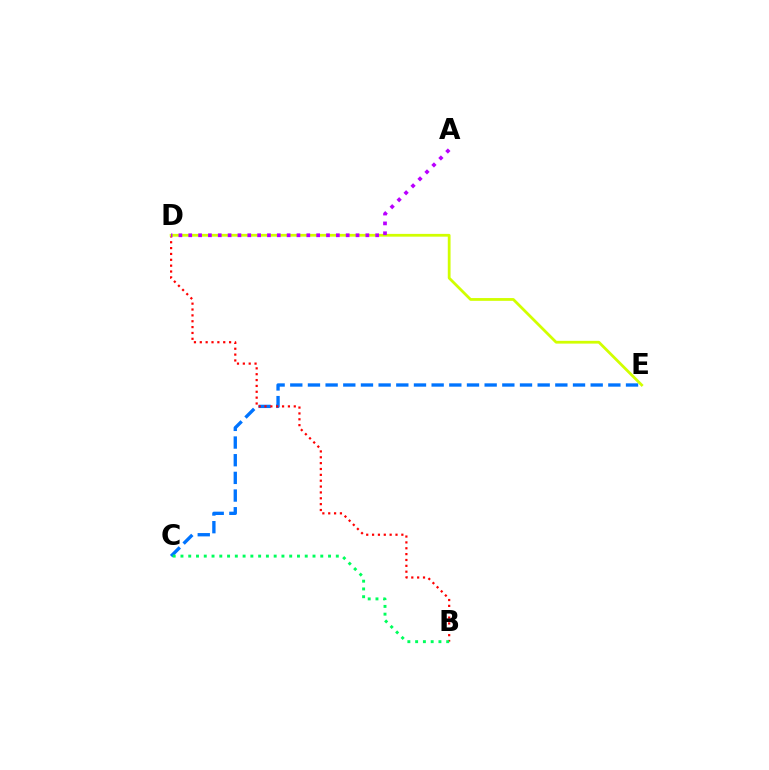{('C', 'E'): [{'color': '#0074ff', 'line_style': 'dashed', 'thickness': 2.4}], ('B', 'D'): [{'color': '#ff0000', 'line_style': 'dotted', 'thickness': 1.59}], ('D', 'E'): [{'color': '#d1ff00', 'line_style': 'solid', 'thickness': 2.0}], ('A', 'D'): [{'color': '#b900ff', 'line_style': 'dotted', 'thickness': 2.67}], ('B', 'C'): [{'color': '#00ff5c', 'line_style': 'dotted', 'thickness': 2.11}]}